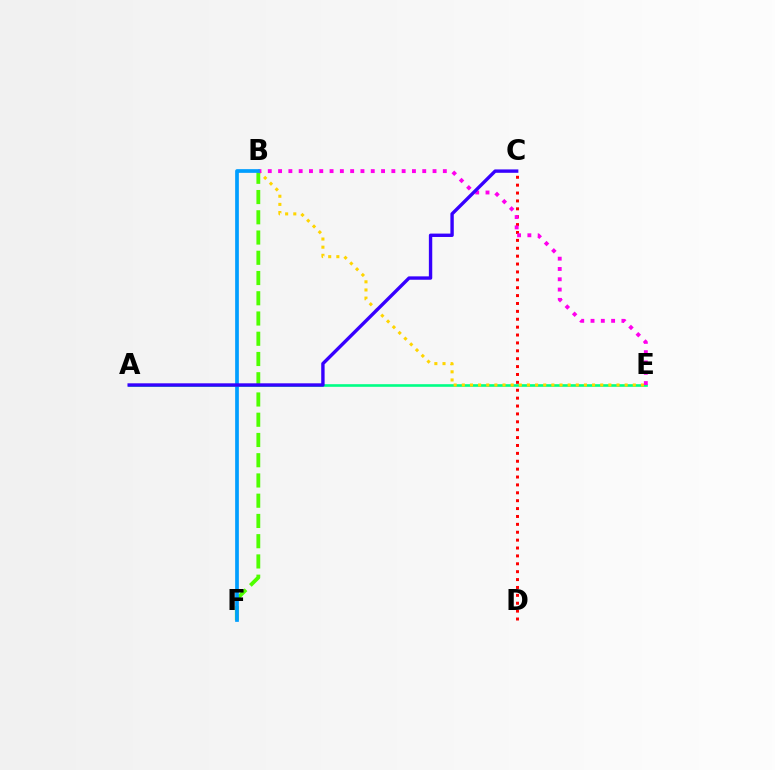{('A', 'E'): [{'color': '#00ff86', 'line_style': 'solid', 'thickness': 1.89}], ('C', 'D'): [{'color': '#ff0000', 'line_style': 'dotted', 'thickness': 2.14}], ('B', 'E'): [{'color': '#ffd500', 'line_style': 'dotted', 'thickness': 2.21}, {'color': '#ff00ed', 'line_style': 'dotted', 'thickness': 2.8}], ('B', 'F'): [{'color': '#4fff00', 'line_style': 'dashed', 'thickness': 2.75}, {'color': '#009eff', 'line_style': 'solid', 'thickness': 2.67}], ('A', 'C'): [{'color': '#3700ff', 'line_style': 'solid', 'thickness': 2.44}]}